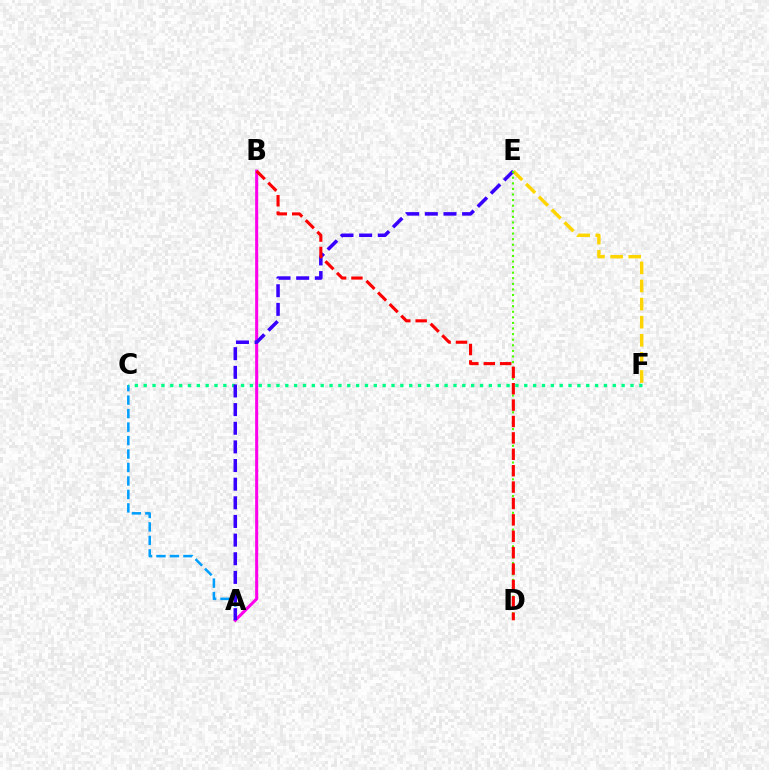{('A', 'C'): [{'color': '#009eff', 'line_style': 'dashed', 'thickness': 1.83}], ('E', 'F'): [{'color': '#ffd500', 'line_style': 'dashed', 'thickness': 2.46}], ('A', 'B'): [{'color': '#ff00ed', 'line_style': 'solid', 'thickness': 2.2}], ('C', 'F'): [{'color': '#00ff86', 'line_style': 'dotted', 'thickness': 2.4}], ('A', 'E'): [{'color': '#3700ff', 'line_style': 'dashed', 'thickness': 2.53}], ('D', 'E'): [{'color': '#4fff00', 'line_style': 'dotted', 'thickness': 1.52}], ('B', 'D'): [{'color': '#ff0000', 'line_style': 'dashed', 'thickness': 2.23}]}